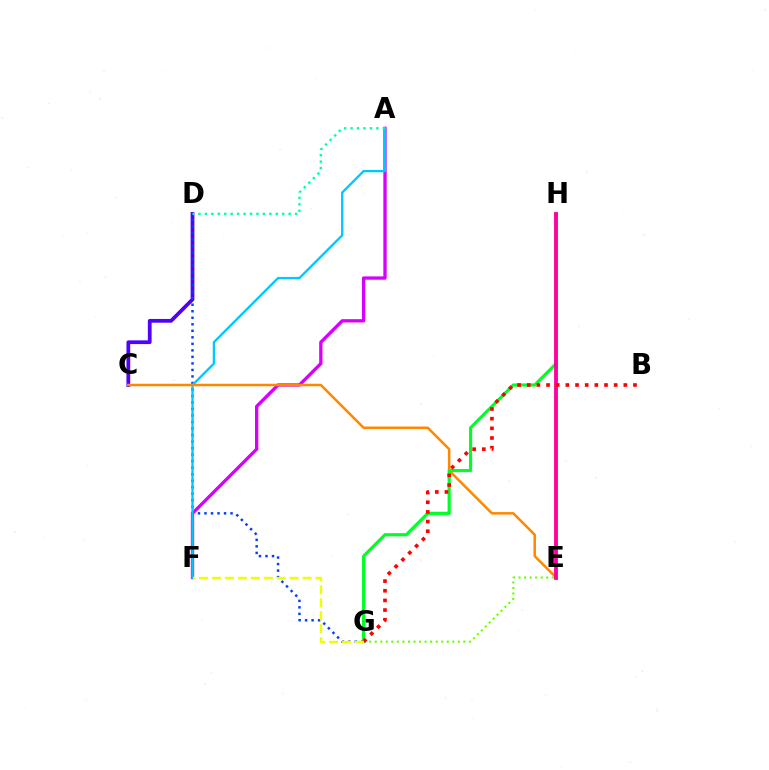{('A', 'F'): [{'color': '#d600ff', 'line_style': 'solid', 'thickness': 2.39}, {'color': '#00c7ff', 'line_style': 'solid', 'thickness': 1.67}], ('C', 'D'): [{'color': '#4f00ff', 'line_style': 'solid', 'thickness': 2.7}], ('D', 'G'): [{'color': '#003fff', 'line_style': 'dotted', 'thickness': 1.77}], ('E', 'G'): [{'color': '#66ff00', 'line_style': 'dotted', 'thickness': 1.51}], ('A', 'D'): [{'color': '#00ffaf', 'line_style': 'dotted', 'thickness': 1.75}], ('C', 'E'): [{'color': '#ff8800', 'line_style': 'solid', 'thickness': 1.81}], ('G', 'H'): [{'color': '#00ff27', 'line_style': 'solid', 'thickness': 2.28}], ('E', 'H'): [{'color': '#ff00a0', 'line_style': 'solid', 'thickness': 2.76}], ('B', 'G'): [{'color': '#ff0000', 'line_style': 'dotted', 'thickness': 2.62}], ('F', 'G'): [{'color': '#eeff00', 'line_style': 'dashed', 'thickness': 1.76}]}